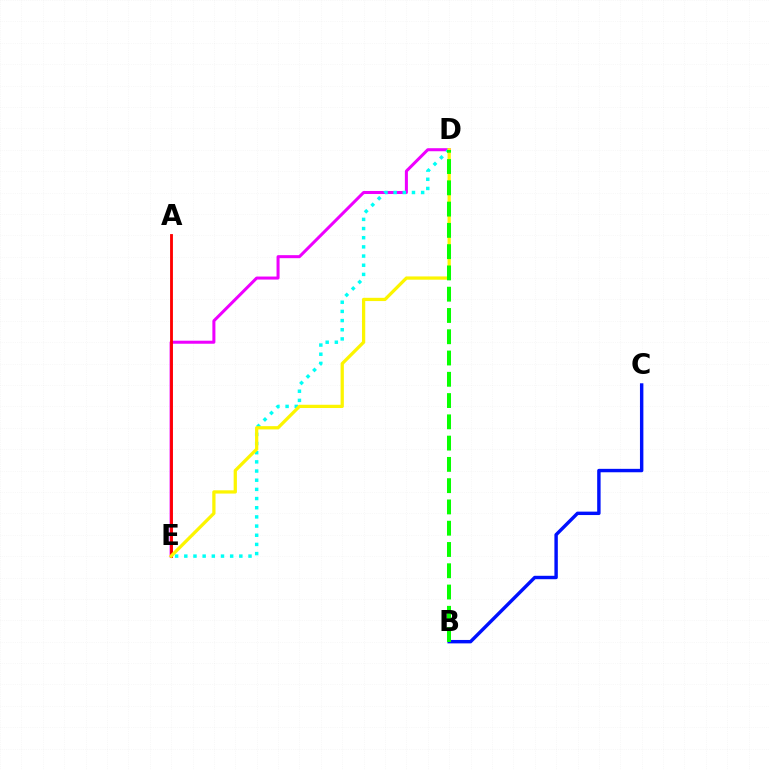{('D', 'E'): [{'color': '#ee00ff', 'line_style': 'solid', 'thickness': 2.18}, {'color': '#00fff6', 'line_style': 'dotted', 'thickness': 2.49}, {'color': '#fcf500', 'line_style': 'solid', 'thickness': 2.34}], ('A', 'E'): [{'color': '#ff0000', 'line_style': 'solid', 'thickness': 2.05}], ('B', 'C'): [{'color': '#0010ff', 'line_style': 'solid', 'thickness': 2.46}], ('B', 'D'): [{'color': '#08ff00', 'line_style': 'dashed', 'thickness': 2.89}]}